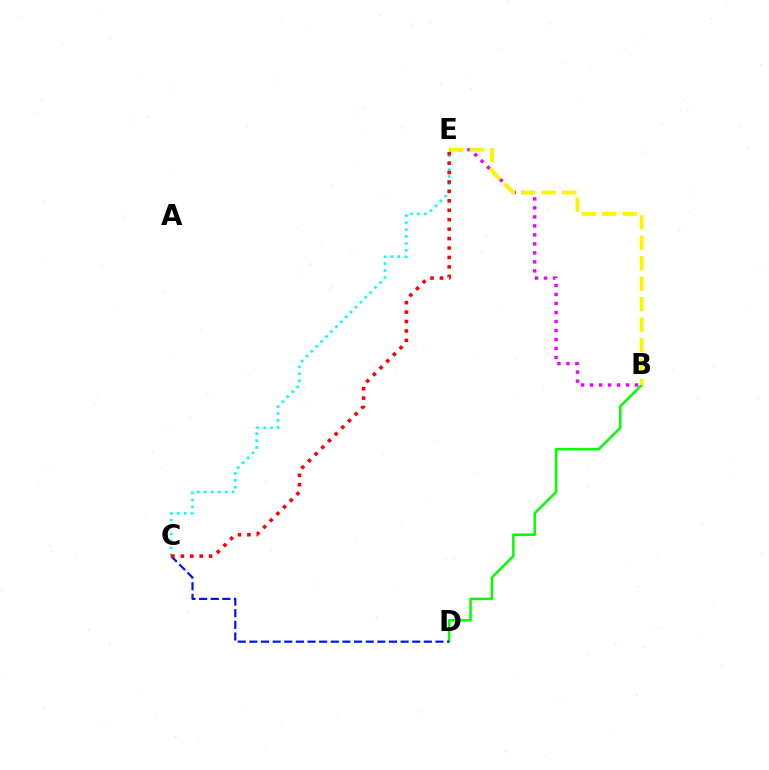{('B', 'D'): [{'color': '#08ff00', 'line_style': 'solid', 'thickness': 1.84}], ('C', 'D'): [{'color': '#0010ff', 'line_style': 'dashed', 'thickness': 1.58}], ('B', 'E'): [{'color': '#ee00ff', 'line_style': 'dotted', 'thickness': 2.44}, {'color': '#fcf500', 'line_style': 'dashed', 'thickness': 2.78}], ('C', 'E'): [{'color': '#00fff6', 'line_style': 'dotted', 'thickness': 1.88}, {'color': '#ff0000', 'line_style': 'dotted', 'thickness': 2.56}]}